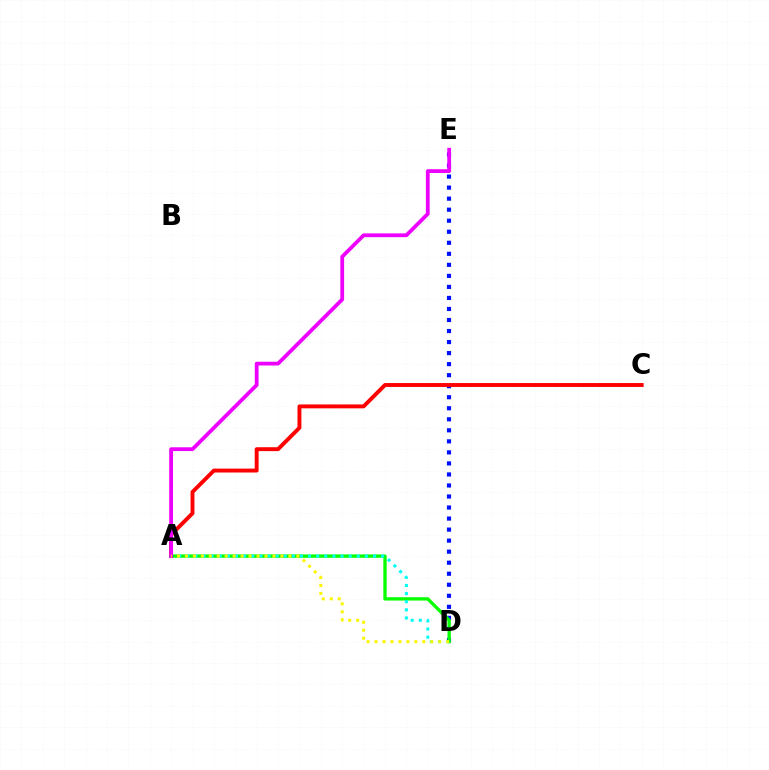{('D', 'E'): [{'color': '#0010ff', 'line_style': 'dotted', 'thickness': 3.0}], ('A', 'C'): [{'color': '#ff0000', 'line_style': 'solid', 'thickness': 2.81}], ('A', 'D'): [{'color': '#08ff00', 'line_style': 'solid', 'thickness': 2.4}, {'color': '#00fff6', 'line_style': 'dotted', 'thickness': 2.21}, {'color': '#fcf500', 'line_style': 'dotted', 'thickness': 2.16}], ('A', 'E'): [{'color': '#ee00ff', 'line_style': 'solid', 'thickness': 2.72}]}